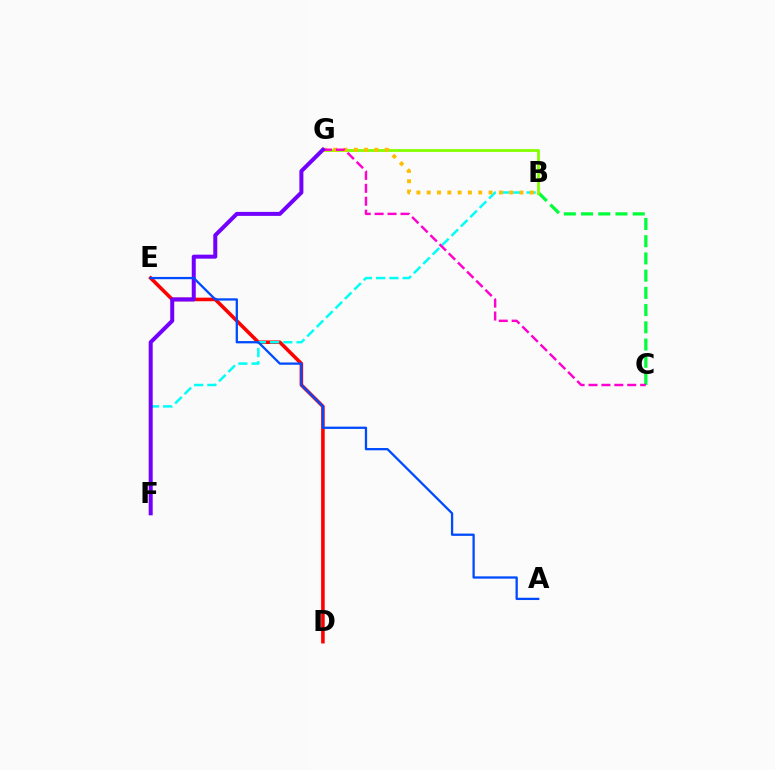{('D', 'E'): [{'color': '#ff0000', 'line_style': 'solid', 'thickness': 2.58}], ('B', 'C'): [{'color': '#00ff39', 'line_style': 'dashed', 'thickness': 2.34}], ('B', 'G'): [{'color': '#84ff00', 'line_style': 'solid', 'thickness': 2.02}, {'color': '#ffbd00', 'line_style': 'dotted', 'thickness': 2.8}], ('B', 'F'): [{'color': '#00fff6', 'line_style': 'dashed', 'thickness': 1.8}], ('C', 'G'): [{'color': '#ff00cf', 'line_style': 'dashed', 'thickness': 1.75}], ('F', 'G'): [{'color': '#7200ff', 'line_style': 'solid', 'thickness': 2.88}], ('A', 'E'): [{'color': '#004bff', 'line_style': 'solid', 'thickness': 1.65}]}